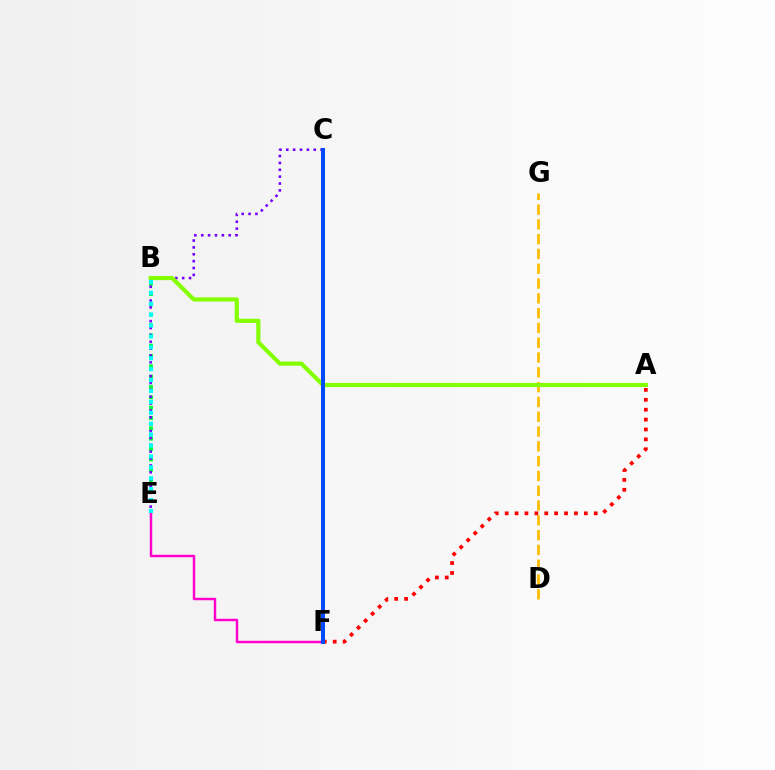{('D', 'G'): [{'color': '#ffbd00', 'line_style': 'dashed', 'thickness': 2.01}], ('B', 'E'): [{'color': '#00ff39', 'line_style': 'dotted', 'thickness': 2.81}, {'color': '#00fff6', 'line_style': 'dotted', 'thickness': 2.96}], ('C', 'E'): [{'color': '#7200ff', 'line_style': 'dotted', 'thickness': 1.87}], ('E', 'F'): [{'color': '#ff00cf', 'line_style': 'solid', 'thickness': 1.77}], ('A', 'B'): [{'color': '#84ff00', 'line_style': 'solid', 'thickness': 2.99}], ('A', 'F'): [{'color': '#ff0000', 'line_style': 'dotted', 'thickness': 2.69}], ('C', 'F'): [{'color': '#004bff', 'line_style': 'solid', 'thickness': 2.89}]}